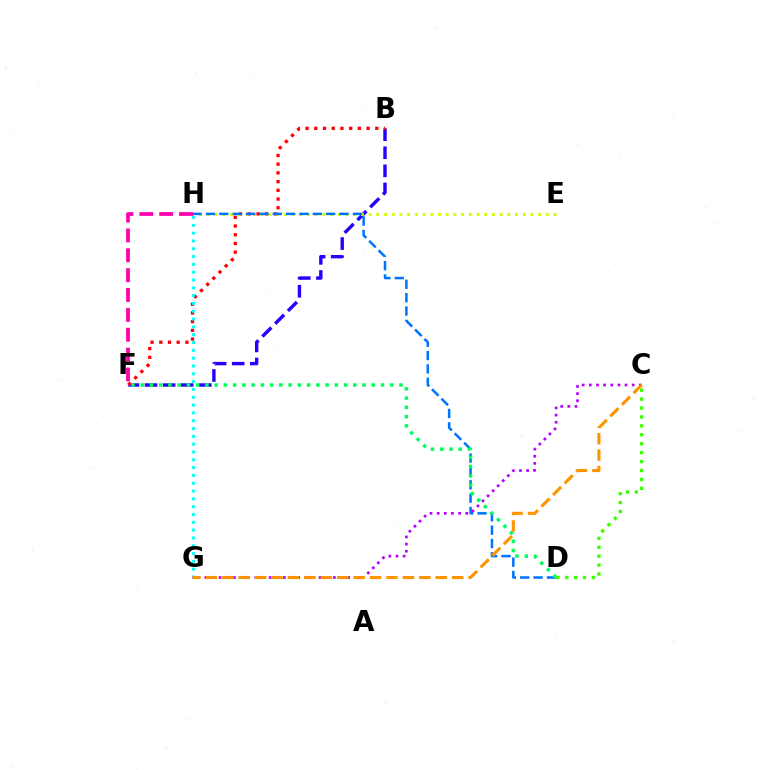{('B', 'F'): [{'color': '#2500ff', 'line_style': 'dashed', 'thickness': 2.46}, {'color': '#ff0000', 'line_style': 'dotted', 'thickness': 2.37}], ('E', 'H'): [{'color': '#d1ff00', 'line_style': 'dotted', 'thickness': 2.09}], ('D', 'H'): [{'color': '#0074ff', 'line_style': 'dashed', 'thickness': 1.81}], ('G', 'H'): [{'color': '#00fff6', 'line_style': 'dotted', 'thickness': 2.12}], ('D', 'F'): [{'color': '#00ff5c', 'line_style': 'dotted', 'thickness': 2.51}], ('F', 'H'): [{'color': '#ff00ac', 'line_style': 'dashed', 'thickness': 2.7}], ('C', 'D'): [{'color': '#3dff00', 'line_style': 'dotted', 'thickness': 2.42}], ('C', 'G'): [{'color': '#b900ff', 'line_style': 'dotted', 'thickness': 1.94}, {'color': '#ff9400', 'line_style': 'dashed', 'thickness': 2.23}]}